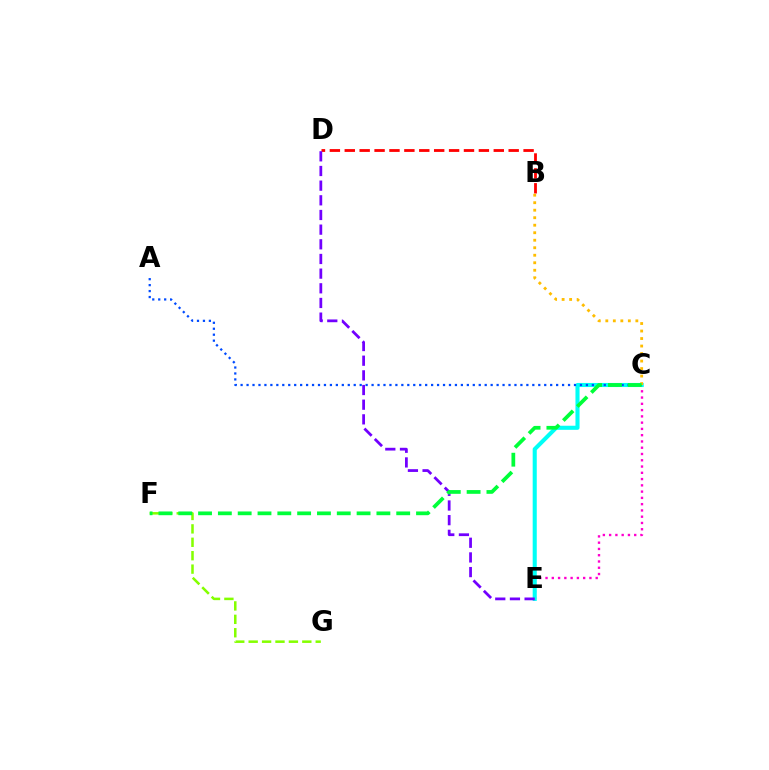{('B', 'D'): [{'color': '#ff0000', 'line_style': 'dashed', 'thickness': 2.02}], ('C', 'E'): [{'color': '#ff00cf', 'line_style': 'dotted', 'thickness': 1.7}, {'color': '#00fff6', 'line_style': 'solid', 'thickness': 2.94}], ('D', 'E'): [{'color': '#7200ff', 'line_style': 'dashed', 'thickness': 1.99}], ('F', 'G'): [{'color': '#84ff00', 'line_style': 'dashed', 'thickness': 1.82}], ('A', 'C'): [{'color': '#004bff', 'line_style': 'dotted', 'thickness': 1.62}], ('B', 'C'): [{'color': '#ffbd00', 'line_style': 'dotted', 'thickness': 2.04}], ('C', 'F'): [{'color': '#00ff39', 'line_style': 'dashed', 'thickness': 2.69}]}